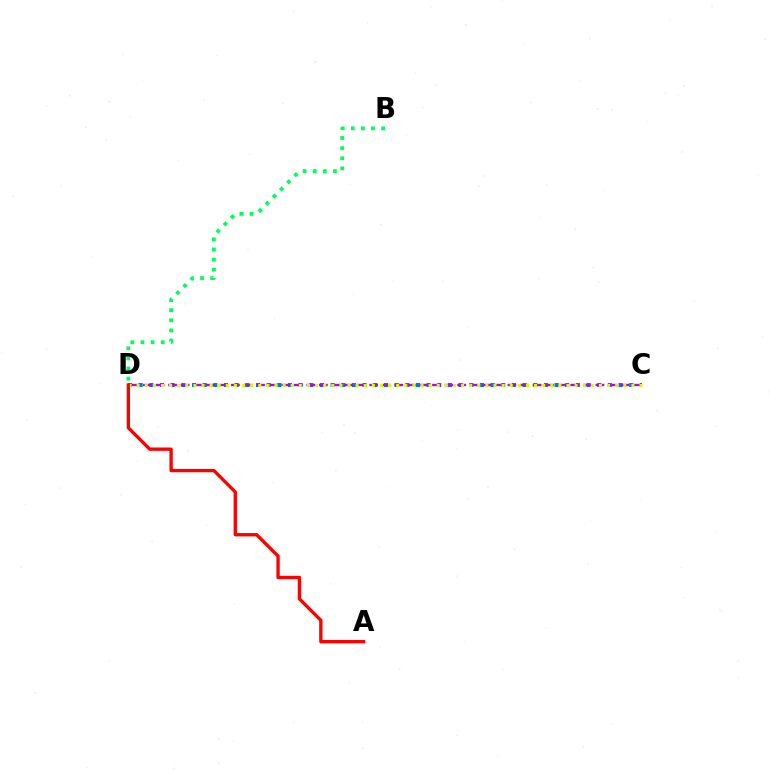{('B', 'D'): [{'color': '#00ff5c', 'line_style': 'dotted', 'thickness': 2.75}], ('C', 'D'): [{'color': '#0074ff', 'line_style': 'dotted', 'thickness': 2.9}, {'color': '#b900ff', 'line_style': 'dashed', 'thickness': 1.71}, {'color': '#d1ff00', 'line_style': 'dotted', 'thickness': 2.2}], ('A', 'D'): [{'color': '#ff0000', 'line_style': 'solid', 'thickness': 2.4}]}